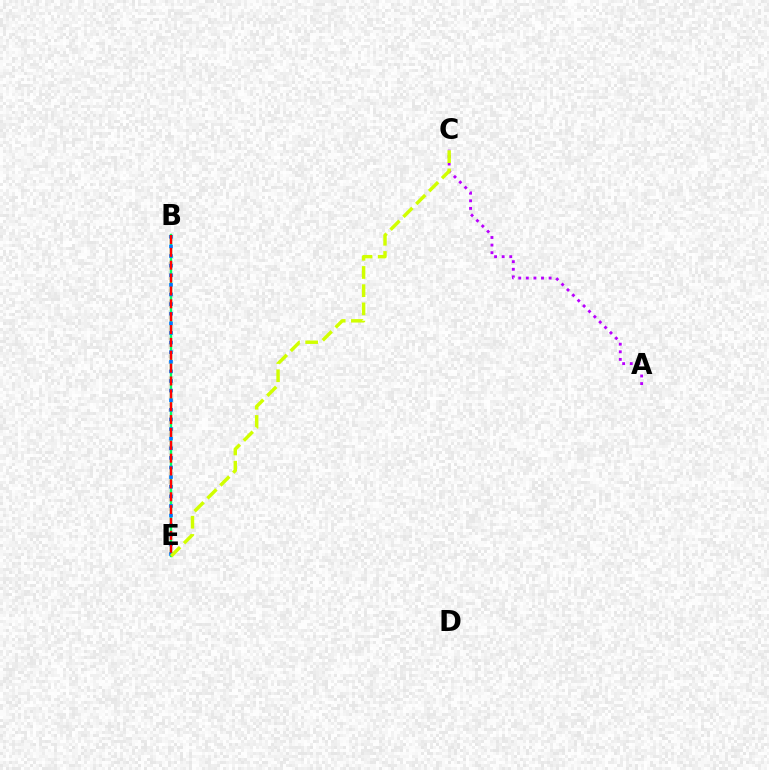{('B', 'E'): [{'color': '#00ff5c', 'line_style': 'solid', 'thickness': 1.71}, {'color': '#0074ff', 'line_style': 'dotted', 'thickness': 2.61}, {'color': '#ff0000', 'line_style': 'dashed', 'thickness': 1.75}], ('A', 'C'): [{'color': '#b900ff', 'line_style': 'dotted', 'thickness': 2.06}], ('C', 'E'): [{'color': '#d1ff00', 'line_style': 'dashed', 'thickness': 2.47}]}